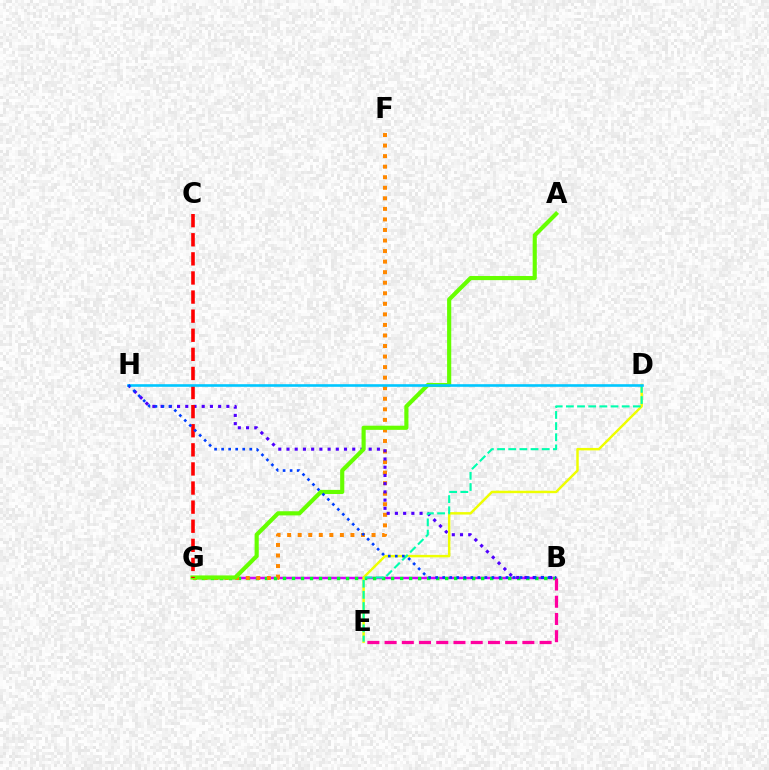{('B', 'G'): [{'color': '#d600ff', 'line_style': 'solid', 'thickness': 1.78}, {'color': '#00ff27', 'line_style': 'dotted', 'thickness': 2.45}], ('F', 'G'): [{'color': '#ff8800', 'line_style': 'dotted', 'thickness': 2.87}], ('B', 'H'): [{'color': '#4f00ff', 'line_style': 'dotted', 'thickness': 2.23}, {'color': '#003fff', 'line_style': 'dotted', 'thickness': 1.91}], ('D', 'E'): [{'color': '#eeff00', 'line_style': 'solid', 'thickness': 1.77}, {'color': '#00ffaf', 'line_style': 'dashed', 'thickness': 1.52}], ('A', 'G'): [{'color': '#66ff00', 'line_style': 'solid', 'thickness': 2.99}], ('C', 'G'): [{'color': '#ff0000', 'line_style': 'dashed', 'thickness': 2.59}], ('B', 'E'): [{'color': '#ff00a0', 'line_style': 'dashed', 'thickness': 2.34}], ('D', 'H'): [{'color': '#00c7ff', 'line_style': 'solid', 'thickness': 1.89}]}